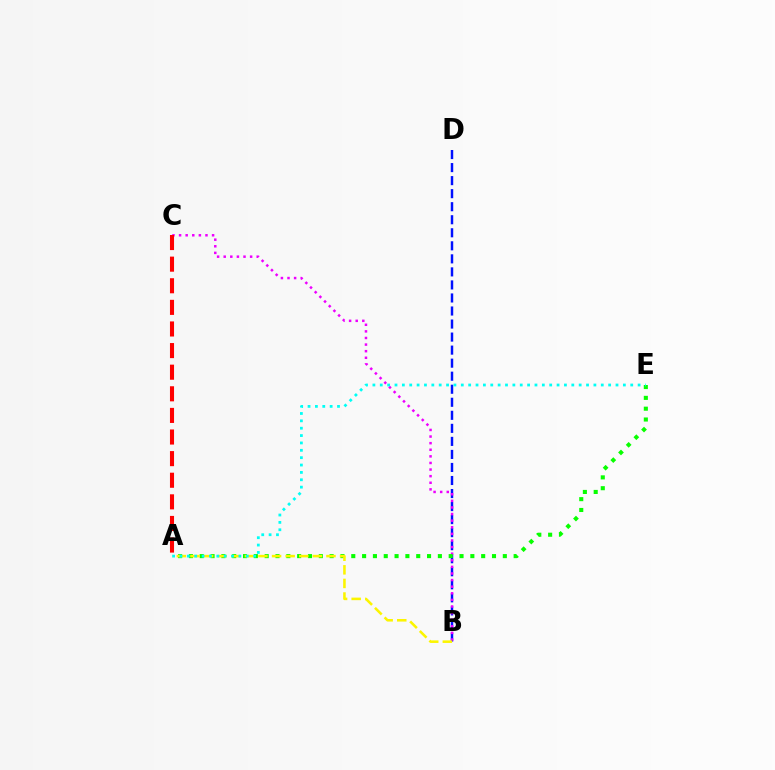{('B', 'D'): [{'color': '#0010ff', 'line_style': 'dashed', 'thickness': 1.77}], ('B', 'C'): [{'color': '#ee00ff', 'line_style': 'dotted', 'thickness': 1.79}], ('A', 'E'): [{'color': '#08ff00', 'line_style': 'dotted', 'thickness': 2.94}, {'color': '#00fff6', 'line_style': 'dotted', 'thickness': 2.0}], ('A', 'B'): [{'color': '#fcf500', 'line_style': 'dashed', 'thickness': 1.85}], ('A', 'C'): [{'color': '#ff0000', 'line_style': 'dashed', 'thickness': 2.94}]}